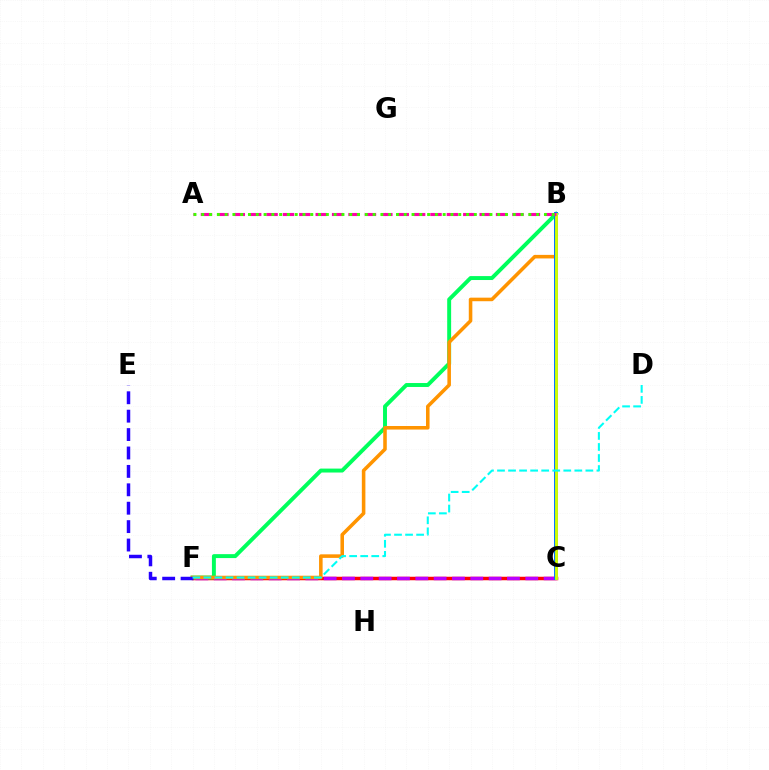{('C', 'F'): [{'color': '#ff0000', 'line_style': 'solid', 'thickness': 2.51}, {'color': '#b900ff', 'line_style': 'dashed', 'thickness': 2.49}], ('B', 'F'): [{'color': '#00ff5c', 'line_style': 'solid', 'thickness': 2.83}, {'color': '#ff9400', 'line_style': 'solid', 'thickness': 2.56}], ('B', 'C'): [{'color': '#0074ff', 'line_style': 'solid', 'thickness': 2.84}, {'color': '#d1ff00', 'line_style': 'solid', 'thickness': 2.07}], ('E', 'F'): [{'color': '#2500ff', 'line_style': 'dashed', 'thickness': 2.5}], ('D', 'F'): [{'color': '#00fff6', 'line_style': 'dashed', 'thickness': 1.5}], ('A', 'B'): [{'color': '#ff00ac', 'line_style': 'dashed', 'thickness': 2.23}, {'color': '#3dff00', 'line_style': 'dotted', 'thickness': 2.12}]}